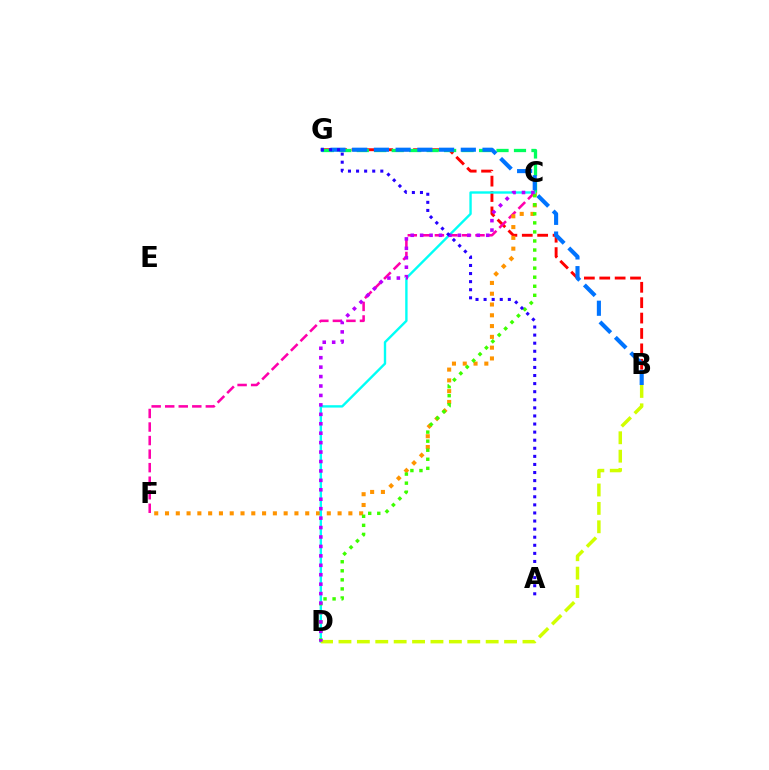{('B', 'G'): [{'color': '#ff0000', 'line_style': 'dashed', 'thickness': 2.09}, {'color': '#0074ff', 'line_style': 'dashed', 'thickness': 2.95}], ('C', 'G'): [{'color': '#00ff5c', 'line_style': 'dashed', 'thickness': 2.37}], ('C', 'F'): [{'color': '#ff00ac', 'line_style': 'dashed', 'thickness': 1.84}, {'color': '#ff9400', 'line_style': 'dotted', 'thickness': 2.93}], ('C', 'D'): [{'color': '#00fff6', 'line_style': 'solid', 'thickness': 1.72}, {'color': '#3dff00', 'line_style': 'dotted', 'thickness': 2.46}, {'color': '#b900ff', 'line_style': 'dotted', 'thickness': 2.56}], ('B', 'D'): [{'color': '#d1ff00', 'line_style': 'dashed', 'thickness': 2.5}], ('A', 'G'): [{'color': '#2500ff', 'line_style': 'dotted', 'thickness': 2.2}]}